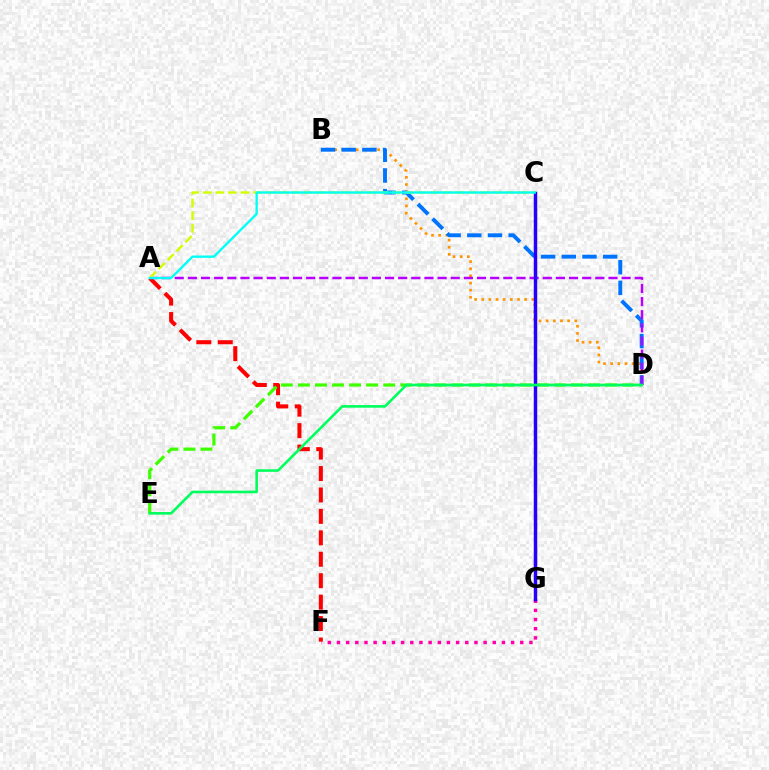{('A', 'F'): [{'color': '#ff0000', 'line_style': 'dashed', 'thickness': 2.91}], ('F', 'G'): [{'color': '#ff00ac', 'line_style': 'dotted', 'thickness': 2.49}], ('B', 'D'): [{'color': '#ff9400', 'line_style': 'dotted', 'thickness': 1.94}, {'color': '#0074ff', 'line_style': 'dashed', 'thickness': 2.81}], ('D', 'E'): [{'color': '#3dff00', 'line_style': 'dashed', 'thickness': 2.32}, {'color': '#00ff5c', 'line_style': 'solid', 'thickness': 1.88}], ('A', 'D'): [{'color': '#b900ff', 'line_style': 'dashed', 'thickness': 1.79}], ('C', 'G'): [{'color': '#2500ff', 'line_style': 'solid', 'thickness': 2.5}], ('A', 'C'): [{'color': '#d1ff00', 'line_style': 'dashed', 'thickness': 1.71}, {'color': '#00fff6', 'line_style': 'solid', 'thickness': 1.68}]}